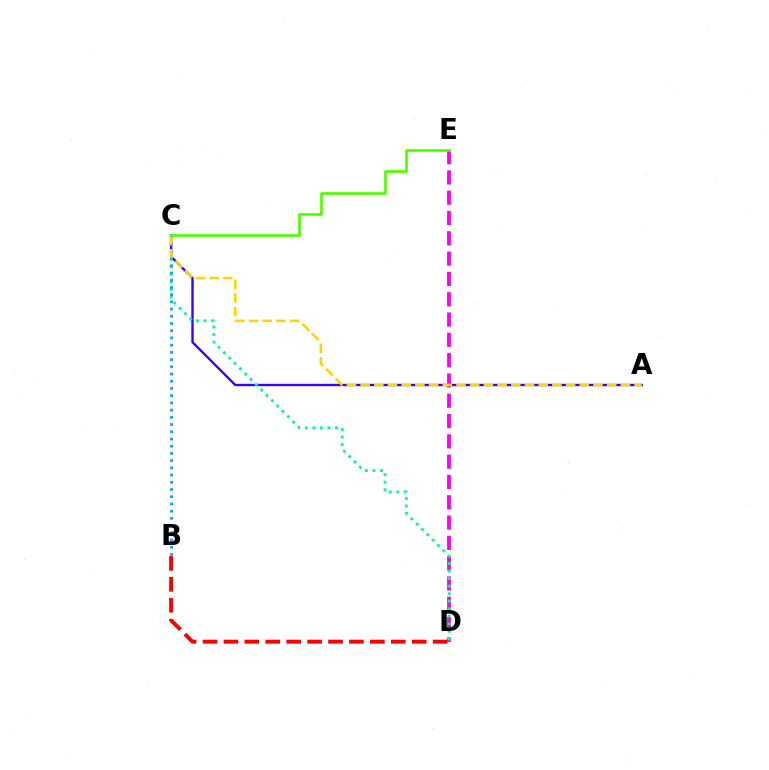{('A', 'C'): [{'color': '#3700ff', 'line_style': 'solid', 'thickness': 1.7}, {'color': '#ffd500', 'line_style': 'dashed', 'thickness': 1.86}], ('D', 'E'): [{'color': '#ff00ed', 'line_style': 'dashed', 'thickness': 2.76}], ('C', 'D'): [{'color': '#00ff86', 'line_style': 'dotted', 'thickness': 2.05}], ('B', 'C'): [{'color': '#009eff', 'line_style': 'dotted', 'thickness': 1.96}], ('B', 'D'): [{'color': '#ff0000', 'line_style': 'dashed', 'thickness': 2.84}], ('C', 'E'): [{'color': '#4fff00', 'line_style': 'solid', 'thickness': 1.93}]}